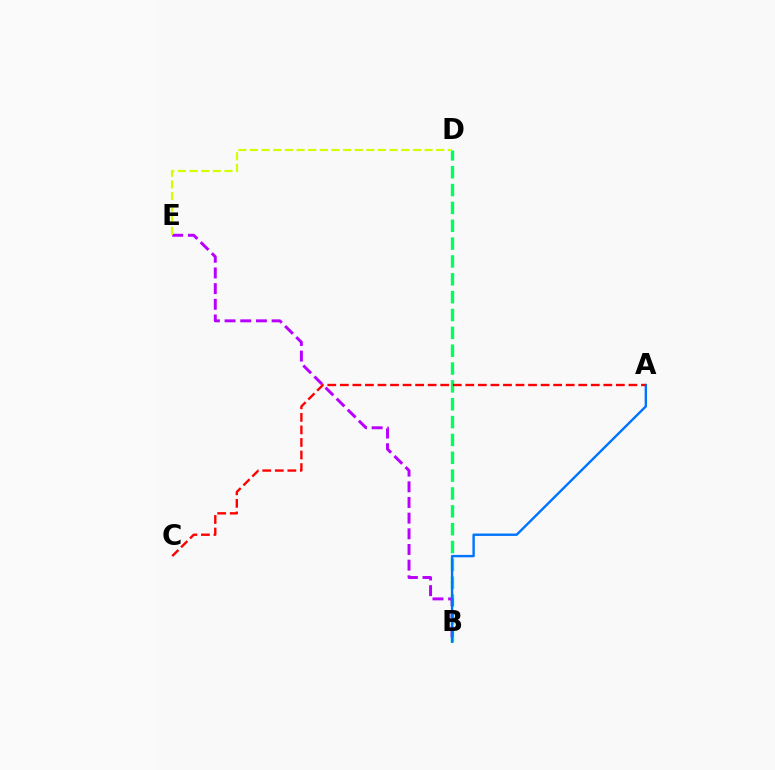{('B', 'D'): [{'color': '#00ff5c', 'line_style': 'dashed', 'thickness': 2.42}], ('B', 'E'): [{'color': '#b900ff', 'line_style': 'dashed', 'thickness': 2.13}], ('A', 'B'): [{'color': '#0074ff', 'line_style': 'solid', 'thickness': 1.72}], ('D', 'E'): [{'color': '#d1ff00', 'line_style': 'dashed', 'thickness': 1.58}], ('A', 'C'): [{'color': '#ff0000', 'line_style': 'dashed', 'thickness': 1.7}]}